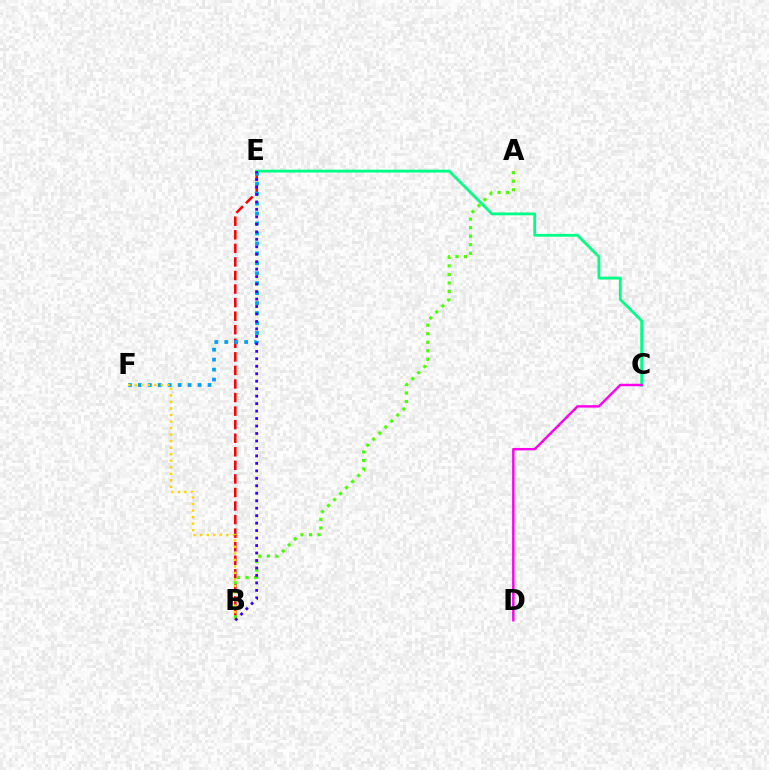{('B', 'E'): [{'color': '#ff0000', 'line_style': 'dashed', 'thickness': 1.84}, {'color': '#3700ff', 'line_style': 'dotted', 'thickness': 2.03}], ('E', 'F'): [{'color': '#009eff', 'line_style': 'dotted', 'thickness': 2.7}], ('C', 'E'): [{'color': '#00ff86', 'line_style': 'solid', 'thickness': 2.04}], ('B', 'F'): [{'color': '#ffd500', 'line_style': 'dotted', 'thickness': 1.77}], ('A', 'B'): [{'color': '#4fff00', 'line_style': 'dotted', 'thickness': 2.31}], ('C', 'D'): [{'color': '#ff00ed', 'line_style': 'solid', 'thickness': 1.76}]}